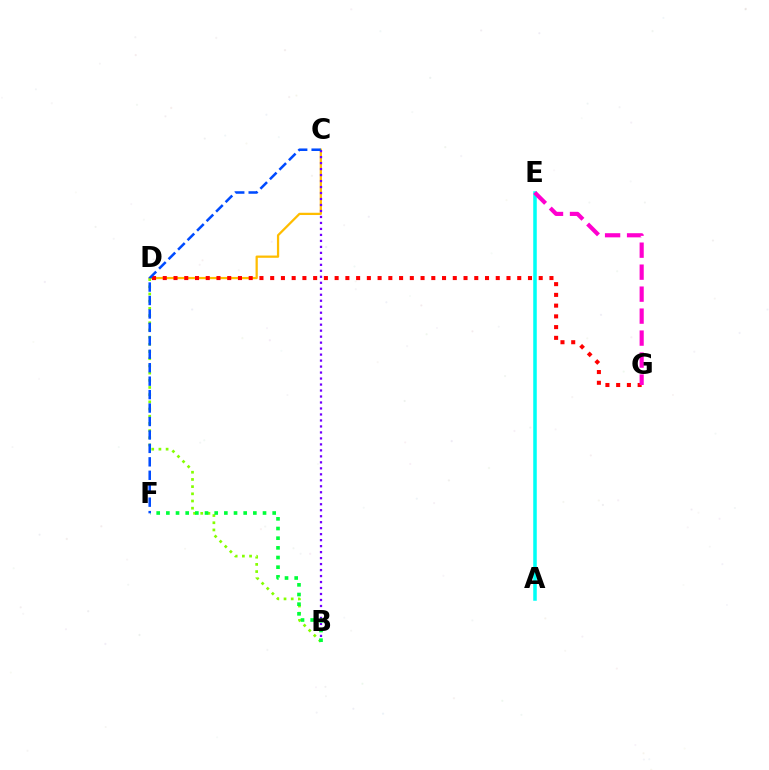{('C', 'D'): [{'color': '#ffbd00', 'line_style': 'solid', 'thickness': 1.62}], ('D', 'G'): [{'color': '#ff0000', 'line_style': 'dotted', 'thickness': 2.92}], ('B', 'C'): [{'color': '#7200ff', 'line_style': 'dotted', 'thickness': 1.63}], ('A', 'E'): [{'color': '#00fff6', 'line_style': 'solid', 'thickness': 2.54}], ('B', 'D'): [{'color': '#84ff00', 'line_style': 'dotted', 'thickness': 1.95}], ('B', 'F'): [{'color': '#00ff39', 'line_style': 'dotted', 'thickness': 2.63}], ('E', 'G'): [{'color': '#ff00cf', 'line_style': 'dashed', 'thickness': 2.99}], ('C', 'F'): [{'color': '#004bff', 'line_style': 'dashed', 'thickness': 1.83}]}